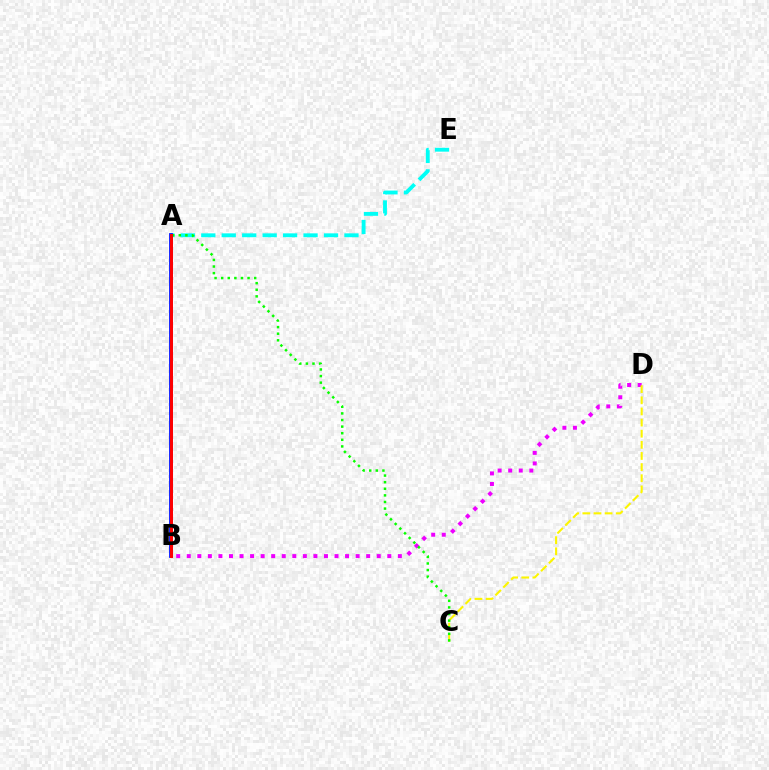{('B', 'D'): [{'color': '#ee00ff', 'line_style': 'dotted', 'thickness': 2.87}], ('C', 'D'): [{'color': '#fcf500', 'line_style': 'dashed', 'thickness': 1.51}], ('A', 'E'): [{'color': '#00fff6', 'line_style': 'dashed', 'thickness': 2.78}], ('A', 'B'): [{'color': '#0010ff', 'line_style': 'solid', 'thickness': 2.7}, {'color': '#ff0000', 'line_style': 'solid', 'thickness': 2.13}], ('A', 'C'): [{'color': '#08ff00', 'line_style': 'dotted', 'thickness': 1.79}]}